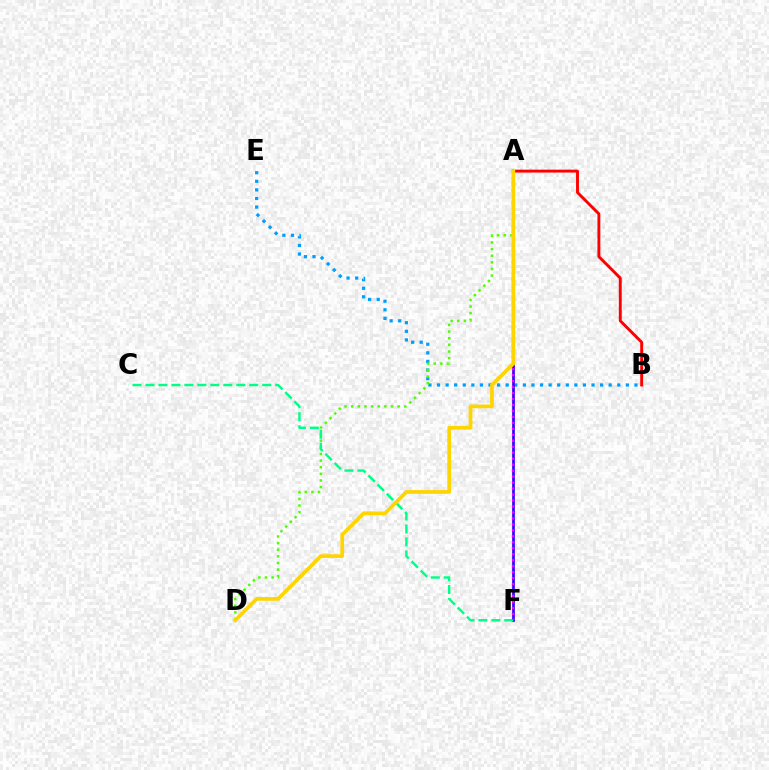{('B', 'E'): [{'color': '#009eff', 'line_style': 'dotted', 'thickness': 2.33}], ('A', 'B'): [{'color': '#ff0000', 'line_style': 'solid', 'thickness': 2.09}], ('A', 'F'): [{'color': '#3700ff', 'line_style': 'solid', 'thickness': 1.94}, {'color': '#ff00ed', 'line_style': 'dotted', 'thickness': 1.62}], ('A', 'D'): [{'color': '#4fff00', 'line_style': 'dotted', 'thickness': 1.8}, {'color': '#ffd500', 'line_style': 'solid', 'thickness': 2.67}], ('C', 'F'): [{'color': '#00ff86', 'line_style': 'dashed', 'thickness': 1.76}]}